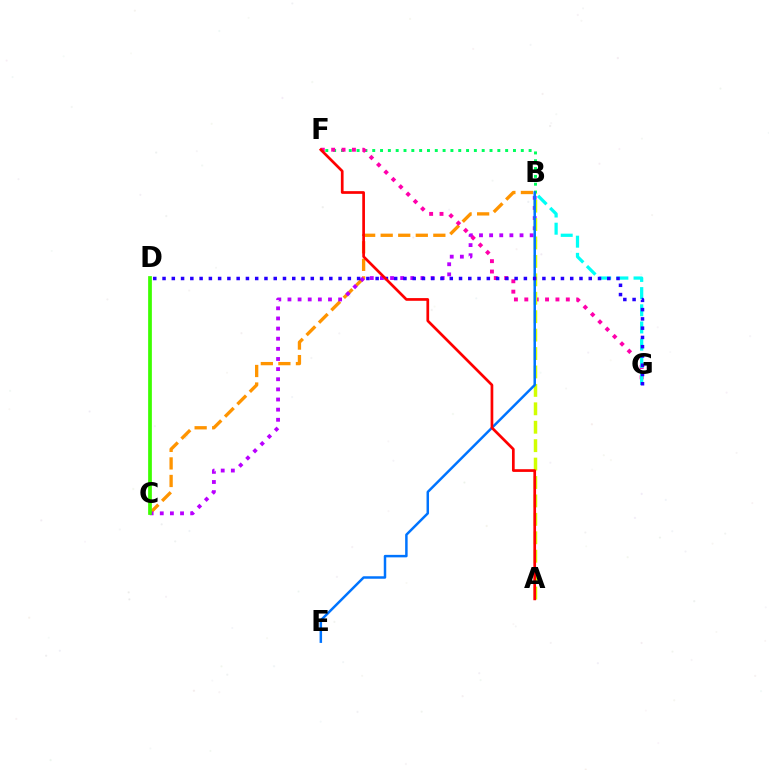{('B', 'F'): [{'color': '#00ff5c', 'line_style': 'dotted', 'thickness': 2.12}], ('B', 'C'): [{'color': '#ff9400', 'line_style': 'dashed', 'thickness': 2.38}, {'color': '#b900ff', 'line_style': 'dotted', 'thickness': 2.75}], ('F', 'G'): [{'color': '#ff00ac', 'line_style': 'dotted', 'thickness': 2.82}], ('B', 'G'): [{'color': '#00fff6', 'line_style': 'dashed', 'thickness': 2.33}], ('A', 'B'): [{'color': '#d1ff00', 'line_style': 'dashed', 'thickness': 2.5}], ('B', 'E'): [{'color': '#0074ff', 'line_style': 'solid', 'thickness': 1.79}], ('C', 'D'): [{'color': '#3dff00', 'line_style': 'solid', 'thickness': 2.69}], ('D', 'G'): [{'color': '#2500ff', 'line_style': 'dotted', 'thickness': 2.52}], ('A', 'F'): [{'color': '#ff0000', 'line_style': 'solid', 'thickness': 1.95}]}